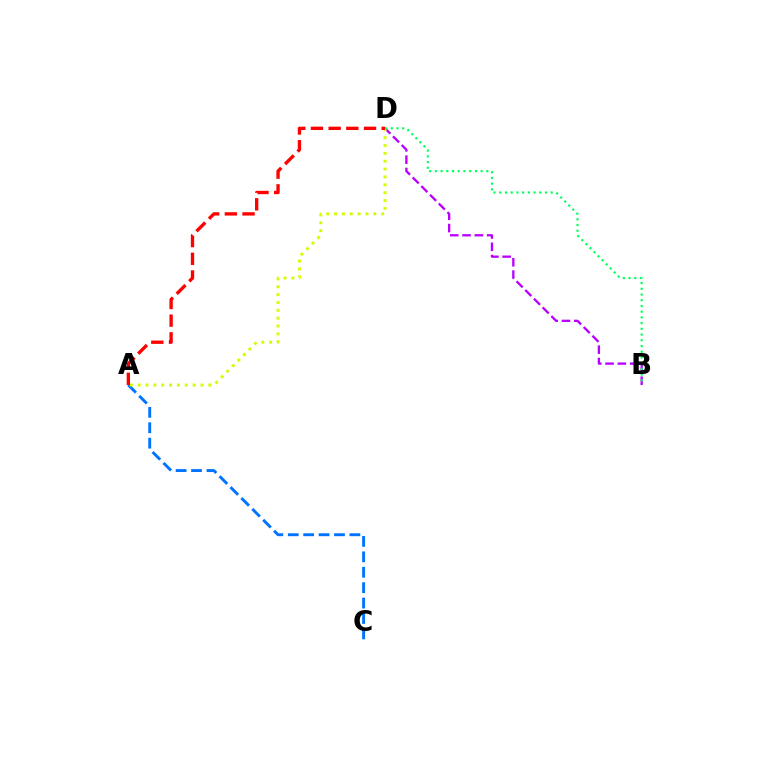{('A', 'C'): [{'color': '#0074ff', 'line_style': 'dashed', 'thickness': 2.09}], ('B', 'D'): [{'color': '#b900ff', 'line_style': 'dashed', 'thickness': 1.67}, {'color': '#00ff5c', 'line_style': 'dotted', 'thickness': 1.55}], ('A', 'D'): [{'color': '#d1ff00', 'line_style': 'dotted', 'thickness': 2.13}, {'color': '#ff0000', 'line_style': 'dashed', 'thickness': 2.4}]}